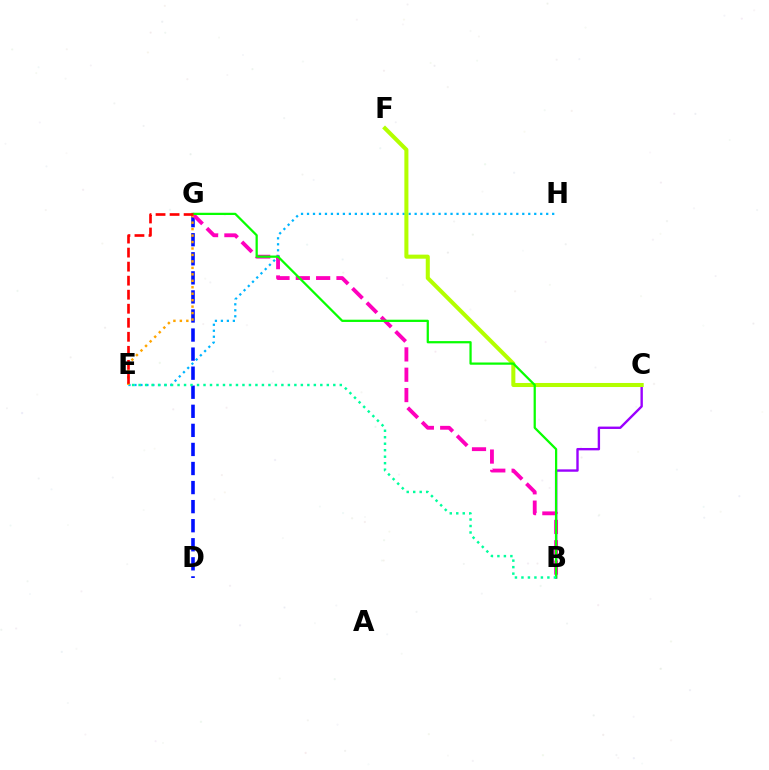{('B', 'C'): [{'color': '#9b00ff', 'line_style': 'solid', 'thickness': 1.71}], ('D', 'G'): [{'color': '#0010ff', 'line_style': 'dashed', 'thickness': 2.59}], ('B', 'G'): [{'color': '#ff00bd', 'line_style': 'dashed', 'thickness': 2.76}, {'color': '#08ff00', 'line_style': 'solid', 'thickness': 1.62}], ('E', 'H'): [{'color': '#00b5ff', 'line_style': 'dotted', 'thickness': 1.62}], ('C', 'F'): [{'color': '#b3ff00', 'line_style': 'solid', 'thickness': 2.91}], ('E', 'G'): [{'color': '#ffa500', 'line_style': 'dotted', 'thickness': 1.75}, {'color': '#ff0000', 'line_style': 'dashed', 'thickness': 1.91}], ('B', 'E'): [{'color': '#00ff9d', 'line_style': 'dotted', 'thickness': 1.76}]}